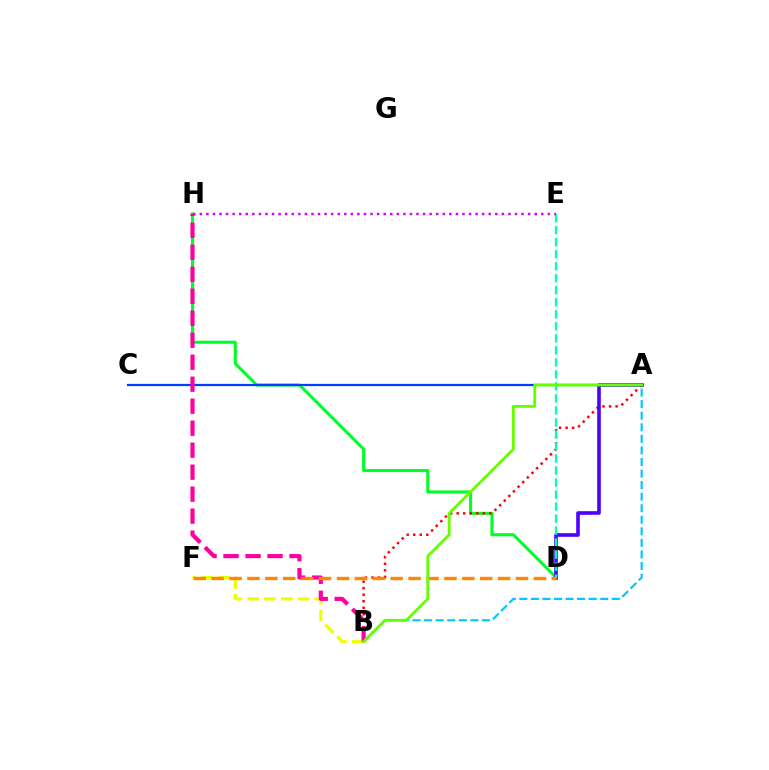{('D', 'H'): [{'color': '#00ff27', 'line_style': 'solid', 'thickness': 2.2}], ('A', 'B'): [{'color': '#ff0000', 'line_style': 'dotted', 'thickness': 1.78}, {'color': '#00c7ff', 'line_style': 'dashed', 'thickness': 1.57}, {'color': '#66ff00', 'line_style': 'solid', 'thickness': 2.04}], ('B', 'F'): [{'color': '#eeff00', 'line_style': 'dashed', 'thickness': 2.29}], ('A', 'D'): [{'color': '#4f00ff', 'line_style': 'solid', 'thickness': 2.6}], ('A', 'C'): [{'color': '#003fff', 'line_style': 'solid', 'thickness': 1.61}], ('B', 'H'): [{'color': '#ff00a0', 'line_style': 'dashed', 'thickness': 2.99}], ('D', 'F'): [{'color': '#ff8800', 'line_style': 'dashed', 'thickness': 2.43}], ('D', 'E'): [{'color': '#00ffaf', 'line_style': 'dashed', 'thickness': 1.63}], ('E', 'H'): [{'color': '#d600ff', 'line_style': 'dotted', 'thickness': 1.78}]}